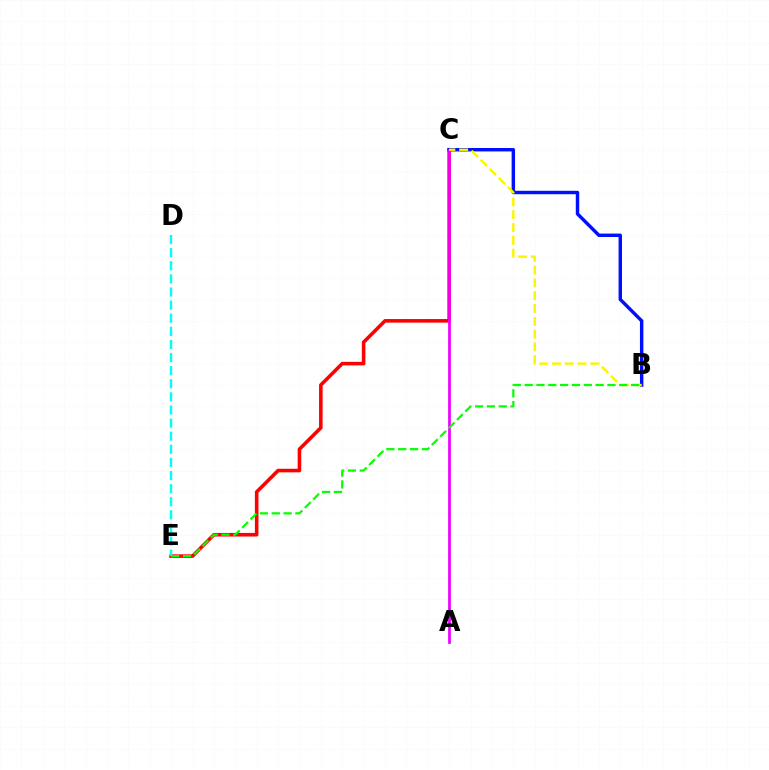{('C', 'E'): [{'color': '#ff0000', 'line_style': 'solid', 'thickness': 2.58}], ('B', 'C'): [{'color': '#0010ff', 'line_style': 'solid', 'thickness': 2.47}, {'color': '#fcf500', 'line_style': 'dashed', 'thickness': 1.74}], ('A', 'C'): [{'color': '#ee00ff', 'line_style': 'solid', 'thickness': 1.97}], ('D', 'E'): [{'color': '#00fff6', 'line_style': 'dashed', 'thickness': 1.78}], ('B', 'E'): [{'color': '#08ff00', 'line_style': 'dashed', 'thickness': 1.61}]}